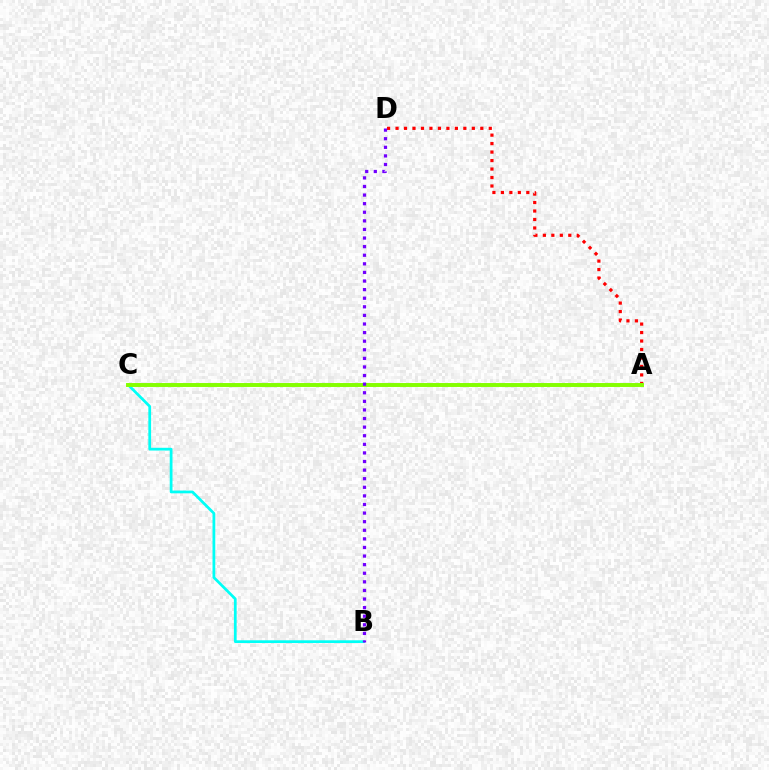{('B', 'C'): [{'color': '#00fff6', 'line_style': 'solid', 'thickness': 1.98}], ('A', 'D'): [{'color': '#ff0000', 'line_style': 'dotted', 'thickness': 2.3}], ('A', 'C'): [{'color': '#84ff00', 'line_style': 'solid', 'thickness': 2.83}], ('B', 'D'): [{'color': '#7200ff', 'line_style': 'dotted', 'thickness': 2.34}]}